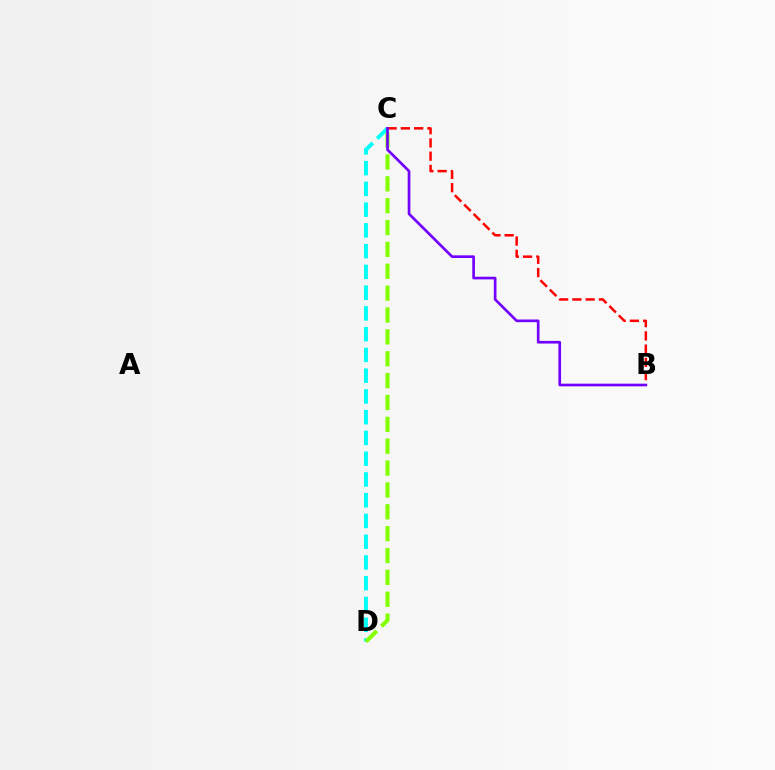{('C', 'D'): [{'color': '#00fff6', 'line_style': 'dashed', 'thickness': 2.82}, {'color': '#84ff00', 'line_style': 'dashed', 'thickness': 2.97}], ('B', 'C'): [{'color': '#ff0000', 'line_style': 'dashed', 'thickness': 1.8}, {'color': '#7200ff', 'line_style': 'solid', 'thickness': 1.92}]}